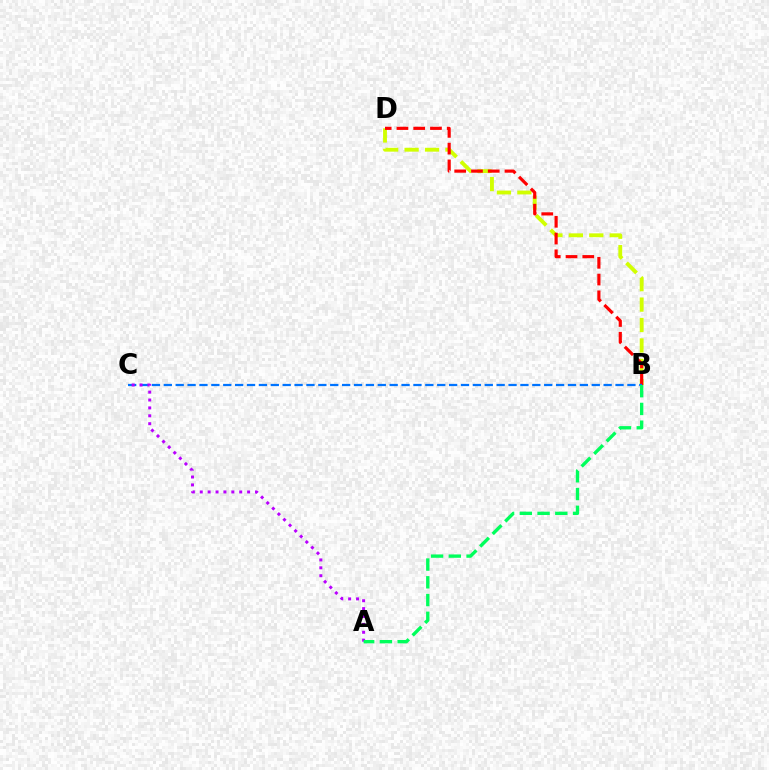{('B', 'D'): [{'color': '#d1ff00', 'line_style': 'dashed', 'thickness': 2.78}, {'color': '#ff0000', 'line_style': 'dashed', 'thickness': 2.28}], ('B', 'C'): [{'color': '#0074ff', 'line_style': 'dashed', 'thickness': 1.61}], ('A', 'C'): [{'color': '#b900ff', 'line_style': 'dotted', 'thickness': 2.14}], ('A', 'B'): [{'color': '#00ff5c', 'line_style': 'dashed', 'thickness': 2.41}]}